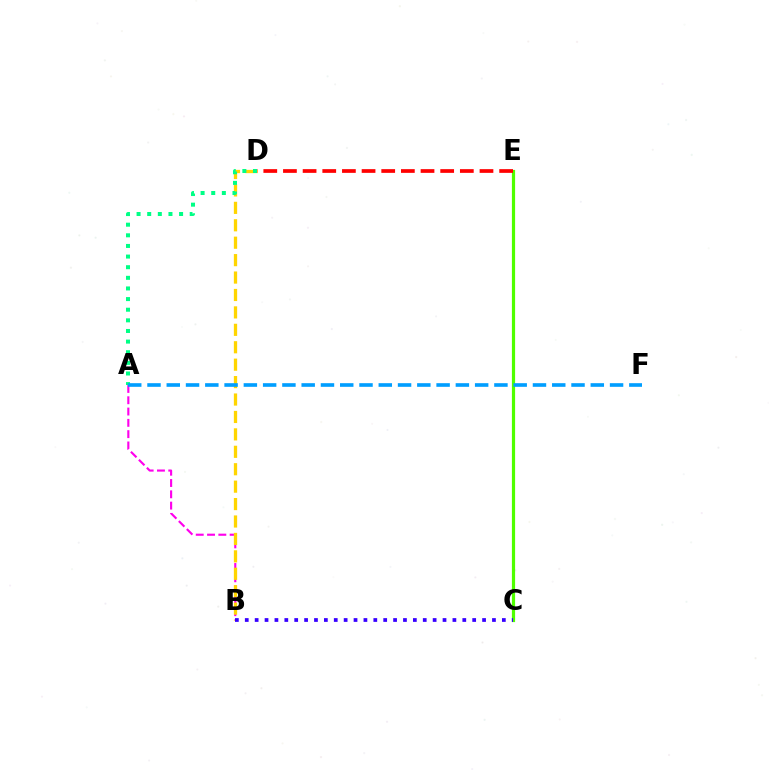{('A', 'B'): [{'color': '#ff00ed', 'line_style': 'dashed', 'thickness': 1.54}], ('C', 'E'): [{'color': '#4fff00', 'line_style': 'solid', 'thickness': 2.31}], ('D', 'E'): [{'color': '#ff0000', 'line_style': 'dashed', 'thickness': 2.67}], ('B', 'D'): [{'color': '#ffd500', 'line_style': 'dashed', 'thickness': 2.37}], ('A', 'D'): [{'color': '#00ff86', 'line_style': 'dotted', 'thickness': 2.89}], ('A', 'F'): [{'color': '#009eff', 'line_style': 'dashed', 'thickness': 2.62}], ('B', 'C'): [{'color': '#3700ff', 'line_style': 'dotted', 'thickness': 2.69}]}